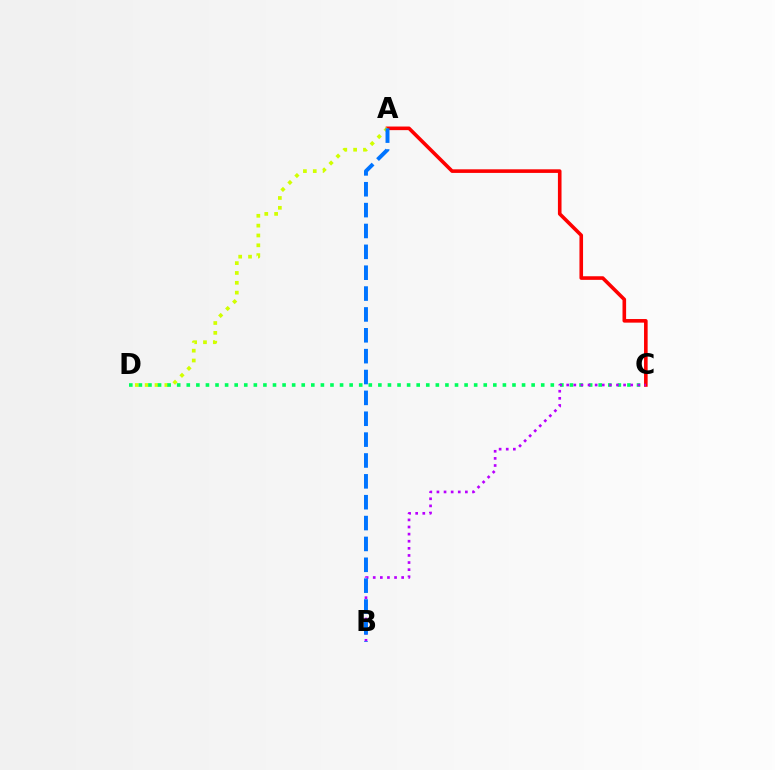{('A', 'C'): [{'color': '#ff0000', 'line_style': 'solid', 'thickness': 2.6}], ('A', 'D'): [{'color': '#d1ff00', 'line_style': 'dotted', 'thickness': 2.67}], ('C', 'D'): [{'color': '#00ff5c', 'line_style': 'dotted', 'thickness': 2.6}], ('B', 'C'): [{'color': '#b900ff', 'line_style': 'dotted', 'thickness': 1.93}], ('A', 'B'): [{'color': '#0074ff', 'line_style': 'dashed', 'thickness': 2.83}]}